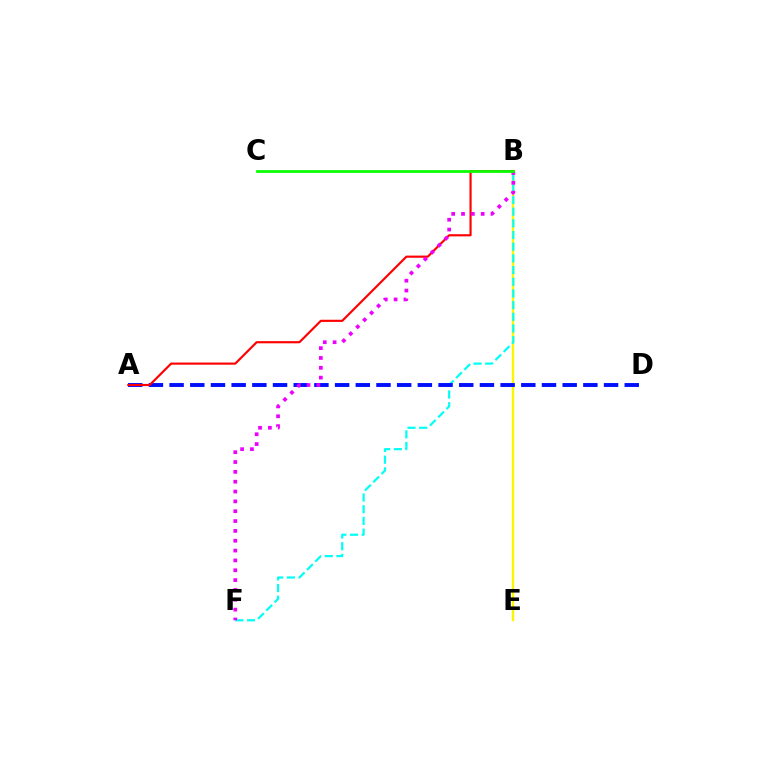{('B', 'E'): [{'color': '#fcf500', 'line_style': 'solid', 'thickness': 1.71}], ('B', 'F'): [{'color': '#00fff6', 'line_style': 'dashed', 'thickness': 1.59}, {'color': '#ee00ff', 'line_style': 'dotted', 'thickness': 2.67}], ('A', 'D'): [{'color': '#0010ff', 'line_style': 'dashed', 'thickness': 2.81}], ('A', 'B'): [{'color': '#ff0000', 'line_style': 'solid', 'thickness': 1.55}], ('B', 'C'): [{'color': '#08ff00', 'line_style': 'solid', 'thickness': 1.97}]}